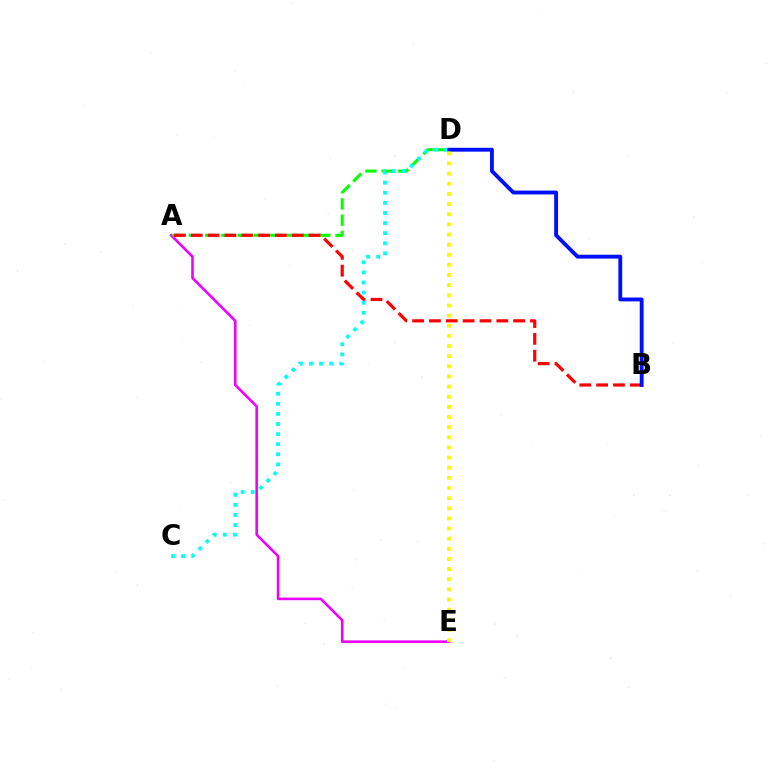{('A', 'E'): [{'color': '#ee00ff', 'line_style': 'solid', 'thickness': 1.86}], ('A', 'D'): [{'color': '#08ff00', 'line_style': 'dashed', 'thickness': 2.21}], ('A', 'B'): [{'color': '#ff0000', 'line_style': 'dashed', 'thickness': 2.29}], ('C', 'D'): [{'color': '#00fff6', 'line_style': 'dotted', 'thickness': 2.74}], ('B', 'D'): [{'color': '#0010ff', 'line_style': 'solid', 'thickness': 2.77}], ('D', 'E'): [{'color': '#fcf500', 'line_style': 'dotted', 'thickness': 2.75}]}